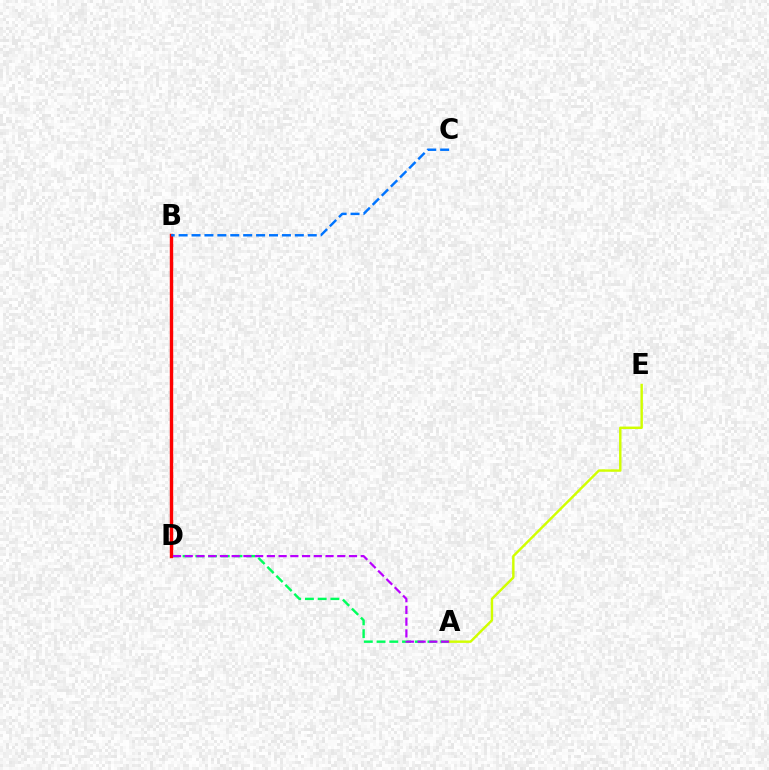{('A', 'D'): [{'color': '#00ff5c', 'line_style': 'dashed', 'thickness': 1.73}, {'color': '#b900ff', 'line_style': 'dashed', 'thickness': 1.59}], ('B', 'D'): [{'color': '#ff0000', 'line_style': 'solid', 'thickness': 2.44}], ('A', 'E'): [{'color': '#d1ff00', 'line_style': 'solid', 'thickness': 1.75}], ('B', 'C'): [{'color': '#0074ff', 'line_style': 'dashed', 'thickness': 1.75}]}